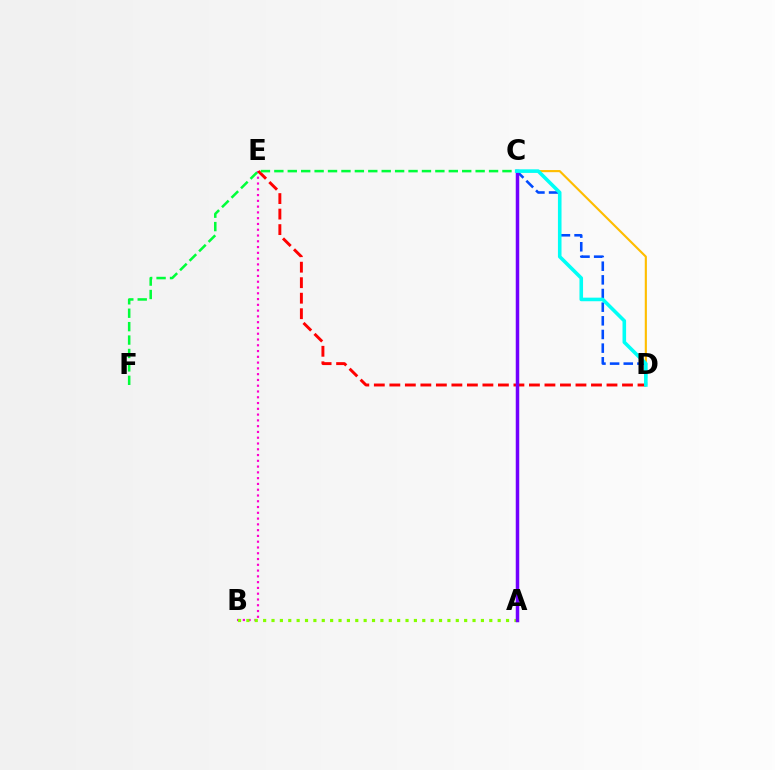{('C', 'D'): [{'color': '#ffbd00', 'line_style': 'solid', 'thickness': 1.54}, {'color': '#004bff', 'line_style': 'dashed', 'thickness': 1.86}, {'color': '#00fff6', 'line_style': 'solid', 'thickness': 2.58}], ('B', 'E'): [{'color': '#ff00cf', 'line_style': 'dotted', 'thickness': 1.57}], ('D', 'E'): [{'color': '#ff0000', 'line_style': 'dashed', 'thickness': 2.11}], ('C', 'F'): [{'color': '#00ff39', 'line_style': 'dashed', 'thickness': 1.82}], ('A', 'B'): [{'color': '#84ff00', 'line_style': 'dotted', 'thickness': 2.28}], ('A', 'C'): [{'color': '#7200ff', 'line_style': 'solid', 'thickness': 2.51}]}